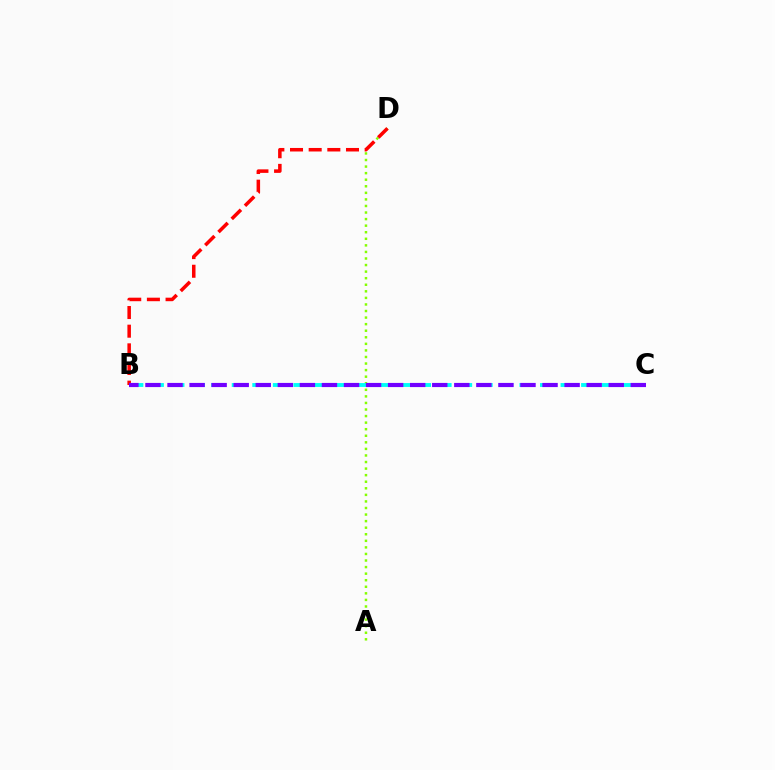{('A', 'D'): [{'color': '#84ff00', 'line_style': 'dotted', 'thickness': 1.78}], ('B', 'C'): [{'color': '#00fff6', 'line_style': 'dashed', 'thickness': 2.79}, {'color': '#7200ff', 'line_style': 'dashed', 'thickness': 3.0}], ('B', 'D'): [{'color': '#ff0000', 'line_style': 'dashed', 'thickness': 2.53}]}